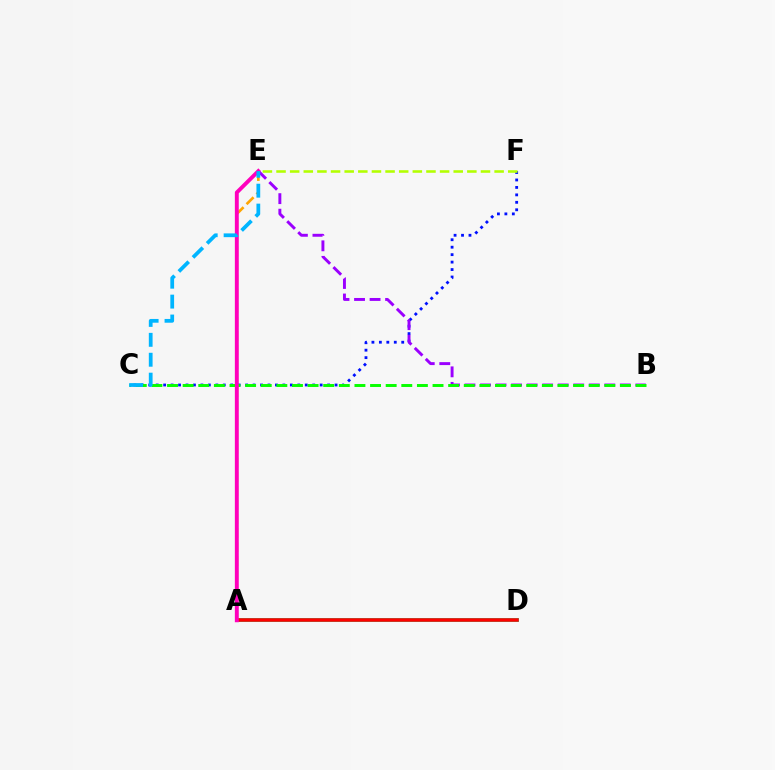{('C', 'F'): [{'color': '#0010ff', 'line_style': 'dotted', 'thickness': 2.02}], ('B', 'E'): [{'color': '#9b00ff', 'line_style': 'dashed', 'thickness': 2.11}], ('B', 'C'): [{'color': '#08ff00', 'line_style': 'dashed', 'thickness': 2.12}], ('E', 'F'): [{'color': '#b3ff00', 'line_style': 'dashed', 'thickness': 1.85}], ('A', 'D'): [{'color': '#00ff9d', 'line_style': 'solid', 'thickness': 2.79}, {'color': '#ff0000', 'line_style': 'solid', 'thickness': 2.56}], ('A', 'E'): [{'color': '#ffa500', 'line_style': 'dashed', 'thickness': 1.91}, {'color': '#ff00bd', 'line_style': 'solid', 'thickness': 2.81}], ('C', 'E'): [{'color': '#00b5ff', 'line_style': 'dashed', 'thickness': 2.71}]}